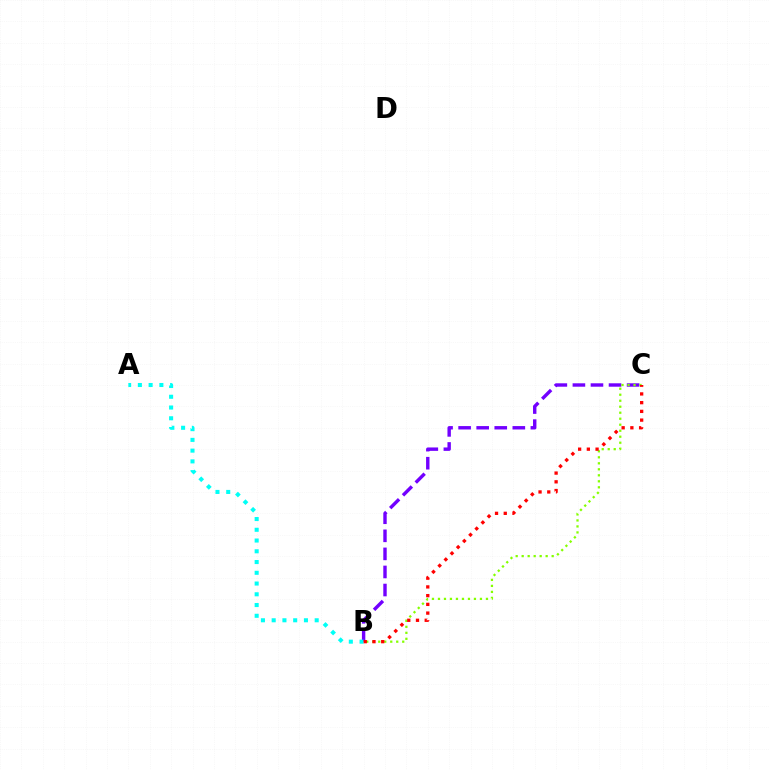{('B', 'C'): [{'color': '#7200ff', 'line_style': 'dashed', 'thickness': 2.45}, {'color': '#84ff00', 'line_style': 'dotted', 'thickness': 1.63}, {'color': '#ff0000', 'line_style': 'dotted', 'thickness': 2.37}], ('A', 'B'): [{'color': '#00fff6', 'line_style': 'dotted', 'thickness': 2.92}]}